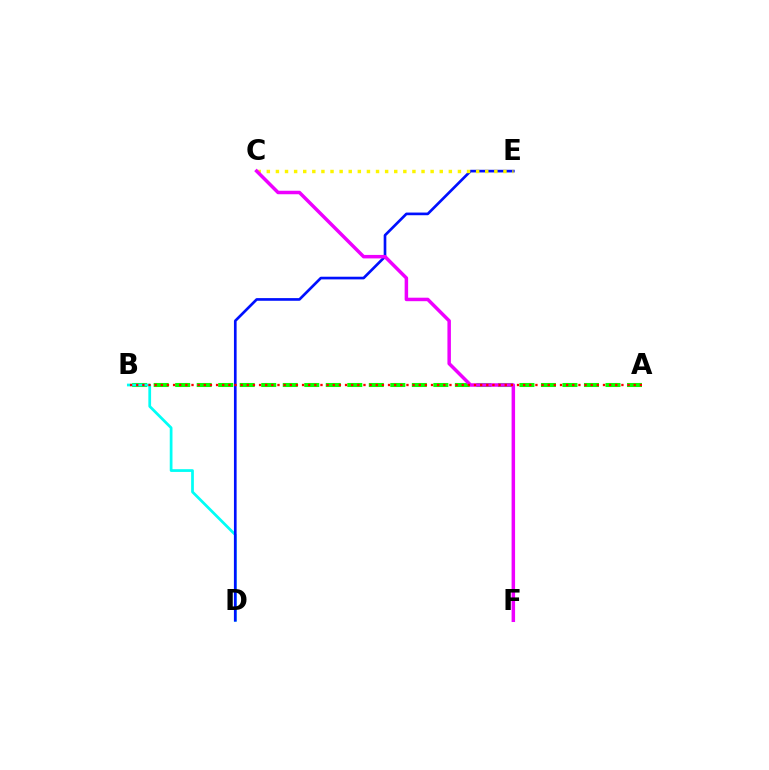{('A', 'B'): [{'color': '#08ff00', 'line_style': 'dashed', 'thickness': 2.92}, {'color': '#ff0000', 'line_style': 'dotted', 'thickness': 1.67}], ('B', 'D'): [{'color': '#00fff6', 'line_style': 'solid', 'thickness': 1.97}], ('D', 'E'): [{'color': '#0010ff', 'line_style': 'solid', 'thickness': 1.92}], ('C', 'E'): [{'color': '#fcf500', 'line_style': 'dotted', 'thickness': 2.47}], ('C', 'F'): [{'color': '#ee00ff', 'line_style': 'solid', 'thickness': 2.51}]}